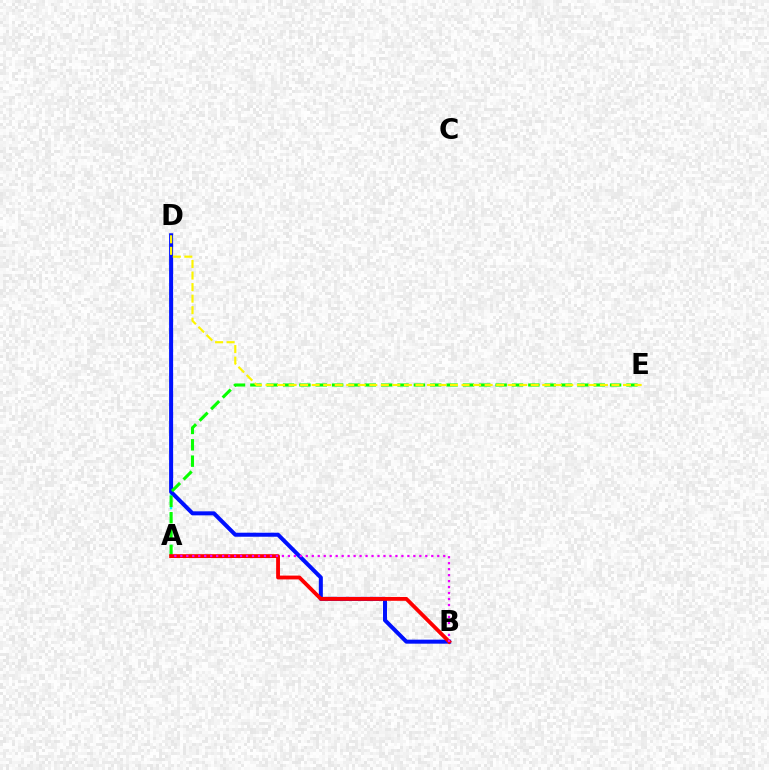{('A', 'D'): [{'color': '#00fff6', 'line_style': 'dotted', 'thickness': 1.72}], ('B', 'D'): [{'color': '#0010ff', 'line_style': 'solid', 'thickness': 2.89}], ('A', 'E'): [{'color': '#08ff00', 'line_style': 'dashed', 'thickness': 2.22}], ('A', 'B'): [{'color': '#ff0000', 'line_style': 'solid', 'thickness': 2.76}, {'color': '#ee00ff', 'line_style': 'dotted', 'thickness': 1.62}], ('D', 'E'): [{'color': '#fcf500', 'line_style': 'dashed', 'thickness': 1.57}]}